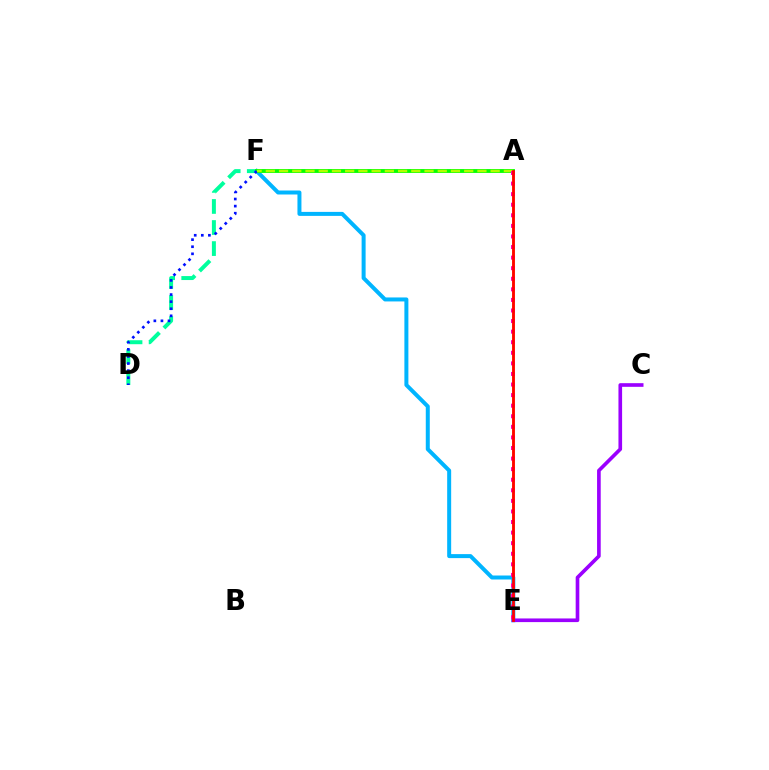{('A', 'E'): [{'color': '#ffa500', 'line_style': 'solid', 'thickness': 1.94}, {'color': '#ff00bd', 'line_style': 'dotted', 'thickness': 2.87}, {'color': '#ff0000', 'line_style': 'solid', 'thickness': 1.98}], ('D', 'F'): [{'color': '#00ff9d', 'line_style': 'dashed', 'thickness': 2.86}, {'color': '#0010ff', 'line_style': 'dotted', 'thickness': 1.93}], ('E', 'F'): [{'color': '#00b5ff', 'line_style': 'solid', 'thickness': 2.87}], ('A', 'F'): [{'color': '#08ff00', 'line_style': 'solid', 'thickness': 2.78}, {'color': '#b3ff00', 'line_style': 'dashed', 'thickness': 1.8}], ('C', 'E'): [{'color': '#9b00ff', 'line_style': 'solid', 'thickness': 2.63}]}